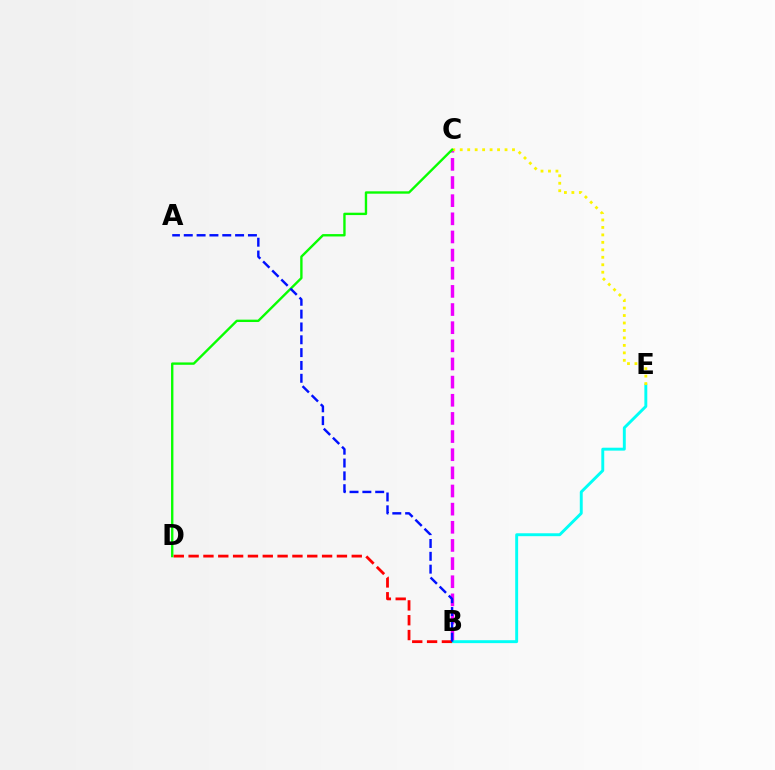{('B', 'C'): [{'color': '#ee00ff', 'line_style': 'dashed', 'thickness': 2.47}], ('B', 'E'): [{'color': '#00fff6', 'line_style': 'solid', 'thickness': 2.1}], ('C', 'E'): [{'color': '#fcf500', 'line_style': 'dotted', 'thickness': 2.03}], ('C', 'D'): [{'color': '#08ff00', 'line_style': 'solid', 'thickness': 1.71}], ('B', 'D'): [{'color': '#ff0000', 'line_style': 'dashed', 'thickness': 2.01}], ('A', 'B'): [{'color': '#0010ff', 'line_style': 'dashed', 'thickness': 1.74}]}